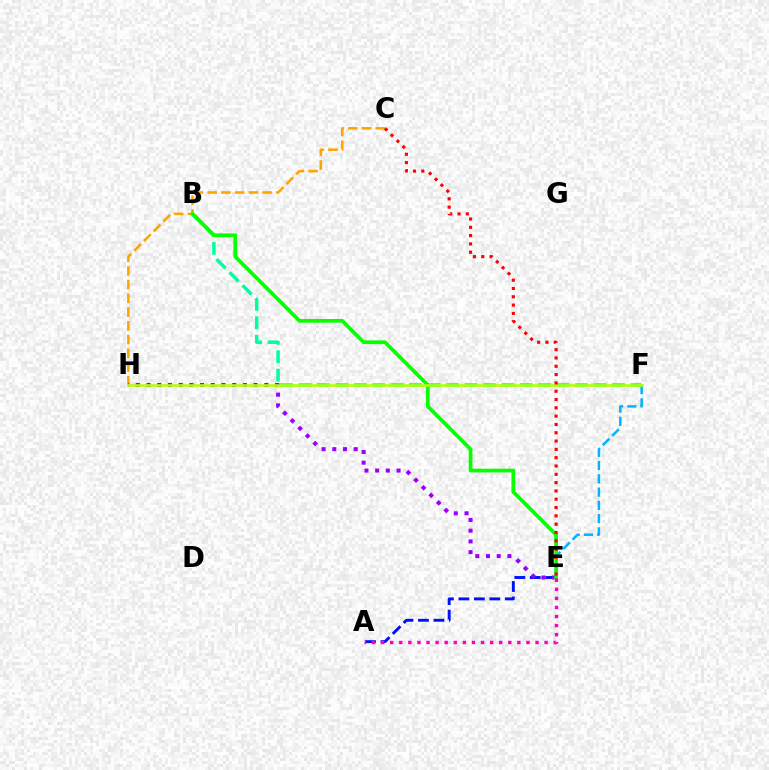{('B', 'F'): [{'color': '#00ff9d', 'line_style': 'dashed', 'thickness': 2.5}], ('A', 'E'): [{'color': '#0010ff', 'line_style': 'dashed', 'thickness': 2.1}, {'color': '#ff00bd', 'line_style': 'dotted', 'thickness': 2.47}], ('E', 'F'): [{'color': '#00b5ff', 'line_style': 'dashed', 'thickness': 1.8}], ('C', 'H'): [{'color': '#ffa500', 'line_style': 'dashed', 'thickness': 1.86}], ('E', 'H'): [{'color': '#9b00ff', 'line_style': 'dotted', 'thickness': 2.91}], ('B', 'E'): [{'color': '#08ff00', 'line_style': 'solid', 'thickness': 2.68}], ('F', 'H'): [{'color': '#b3ff00', 'line_style': 'solid', 'thickness': 1.87}], ('C', 'E'): [{'color': '#ff0000', 'line_style': 'dotted', 'thickness': 2.26}]}